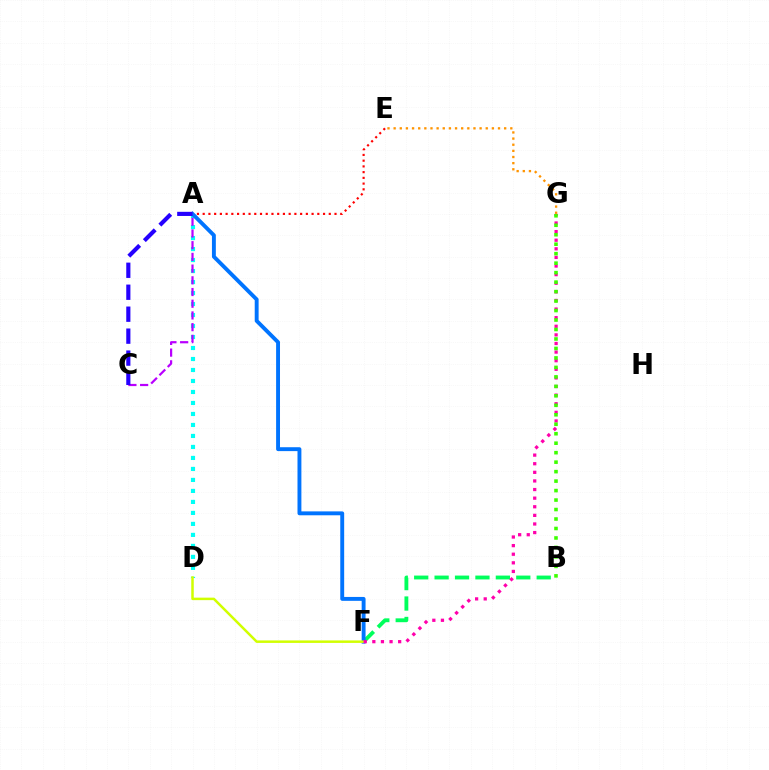{('A', 'D'): [{'color': '#00fff6', 'line_style': 'dotted', 'thickness': 2.99}], ('B', 'F'): [{'color': '#00ff5c', 'line_style': 'dashed', 'thickness': 2.77}], ('A', 'E'): [{'color': '#ff0000', 'line_style': 'dotted', 'thickness': 1.56}], ('A', 'F'): [{'color': '#0074ff', 'line_style': 'solid', 'thickness': 2.8}], ('A', 'C'): [{'color': '#b900ff', 'line_style': 'dashed', 'thickness': 1.59}, {'color': '#2500ff', 'line_style': 'dashed', 'thickness': 2.98}], ('D', 'F'): [{'color': '#d1ff00', 'line_style': 'solid', 'thickness': 1.8}], ('E', 'G'): [{'color': '#ff9400', 'line_style': 'dotted', 'thickness': 1.67}], ('F', 'G'): [{'color': '#ff00ac', 'line_style': 'dotted', 'thickness': 2.34}], ('B', 'G'): [{'color': '#3dff00', 'line_style': 'dotted', 'thickness': 2.57}]}